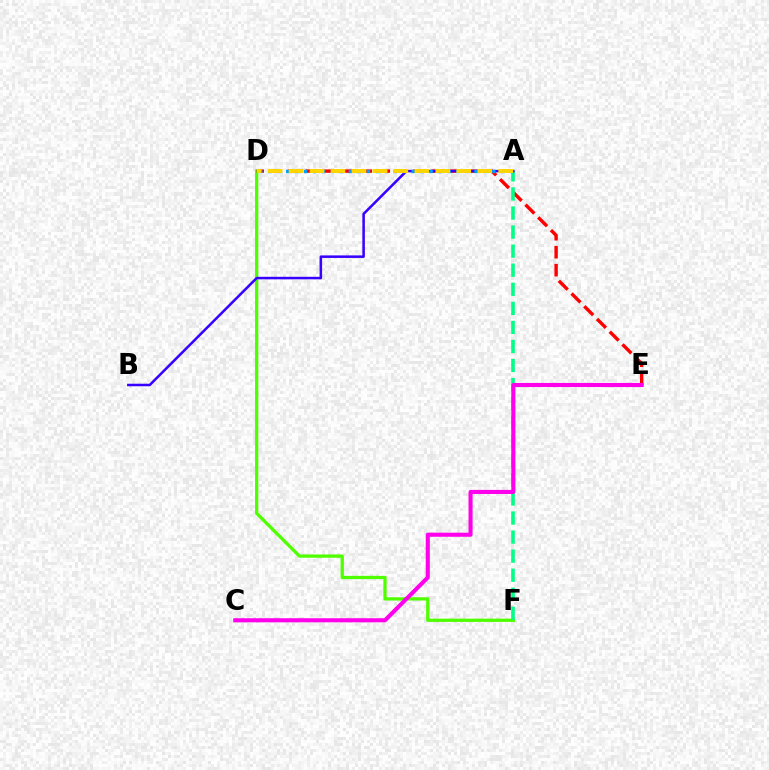{('D', 'F'): [{'color': '#4fff00', 'line_style': 'solid', 'thickness': 2.36}], ('D', 'E'): [{'color': '#ff0000', 'line_style': 'dashed', 'thickness': 2.44}], ('A', 'F'): [{'color': '#00ff86', 'line_style': 'dashed', 'thickness': 2.59}], ('C', 'E'): [{'color': '#ff00ed', 'line_style': 'solid', 'thickness': 2.95}], ('A', 'B'): [{'color': '#3700ff', 'line_style': 'solid', 'thickness': 1.82}], ('A', 'D'): [{'color': '#009eff', 'line_style': 'dotted', 'thickness': 2.44}, {'color': '#ffd500', 'line_style': 'dashed', 'thickness': 2.85}]}